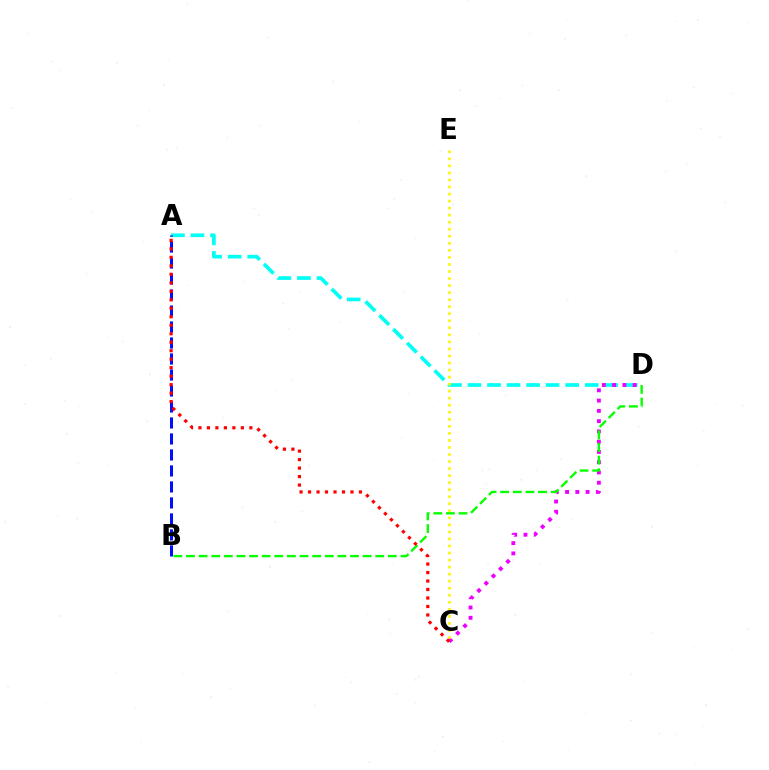{('A', 'D'): [{'color': '#00fff6', 'line_style': 'dashed', 'thickness': 2.65}], ('C', 'D'): [{'color': '#ee00ff', 'line_style': 'dotted', 'thickness': 2.79}], ('C', 'E'): [{'color': '#fcf500', 'line_style': 'dotted', 'thickness': 1.91}], ('B', 'D'): [{'color': '#08ff00', 'line_style': 'dashed', 'thickness': 1.71}], ('A', 'B'): [{'color': '#0010ff', 'line_style': 'dashed', 'thickness': 2.17}], ('A', 'C'): [{'color': '#ff0000', 'line_style': 'dotted', 'thickness': 2.31}]}